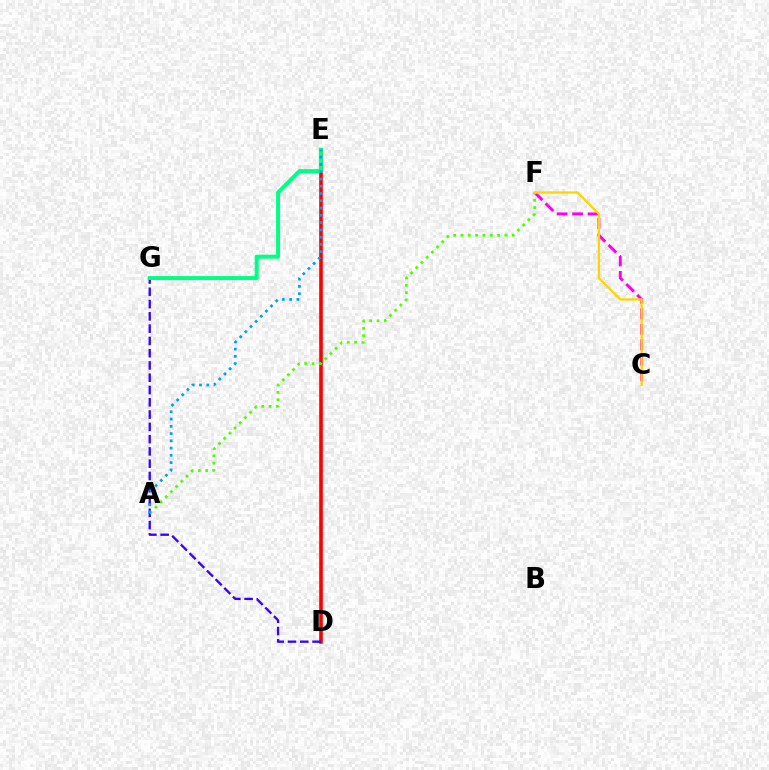{('C', 'F'): [{'color': '#ff00ed', 'line_style': 'dashed', 'thickness': 2.1}, {'color': '#ffd500', 'line_style': 'solid', 'thickness': 1.65}], ('D', 'E'): [{'color': '#ff0000', 'line_style': 'solid', 'thickness': 2.6}], ('D', 'G'): [{'color': '#3700ff', 'line_style': 'dashed', 'thickness': 1.67}], ('E', 'G'): [{'color': '#00ff86', 'line_style': 'solid', 'thickness': 2.87}], ('A', 'F'): [{'color': '#4fff00', 'line_style': 'dotted', 'thickness': 1.99}], ('A', 'E'): [{'color': '#009eff', 'line_style': 'dotted', 'thickness': 1.98}]}